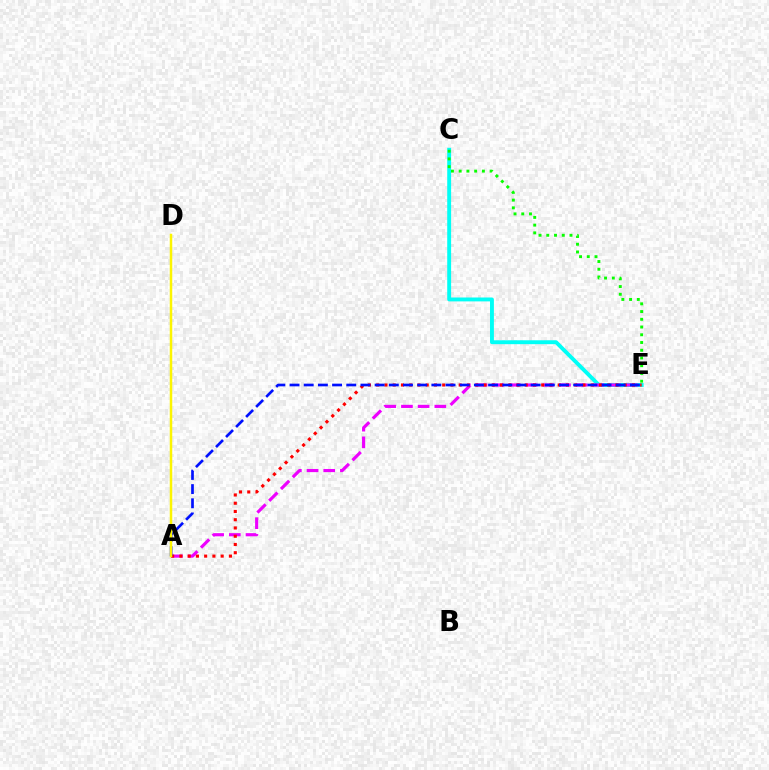{('C', 'E'): [{'color': '#00fff6', 'line_style': 'solid', 'thickness': 2.8}, {'color': '#08ff00', 'line_style': 'dotted', 'thickness': 2.1}], ('A', 'E'): [{'color': '#ee00ff', 'line_style': 'dashed', 'thickness': 2.27}, {'color': '#ff0000', 'line_style': 'dotted', 'thickness': 2.24}, {'color': '#0010ff', 'line_style': 'dashed', 'thickness': 1.93}], ('A', 'D'): [{'color': '#fcf500', 'line_style': 'solid', 'thickness': 1.8}]}